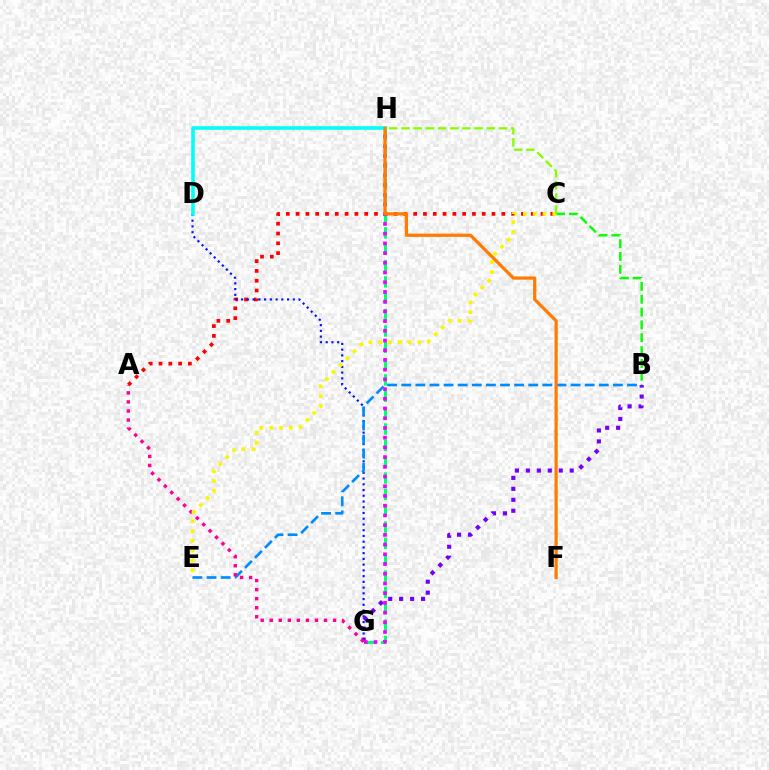{('B', 'G'): [{'color': '#7200ff', 'line_style': 'dotted', 'thickness': 2.98}], ('A', 'C'): [{'color': '#ff0000', 'line_style': 'dotted', 'thickness': 2.66}], ('D', 'G'): [{'color': '#0010ff', 'line_style': 'dotted', 'thickness': 1.56}], ('G', 'H'): [{'color': '#00ff74', 'line_style': 'dashed', 'thickness': 2.22}, {'color': '#ee00ff', 'line_style': 'dotted', 'thickness': 2.64}], ('B', 'E'): [{'color': '#008cff', 'line_style': 'dashed', 'thickness': 1.92}], ('A', 'G'): [{'color': '#ff0094', 'line_style': 'dotted', 'thickness': 2.46}], ('D', 'H'): [{'color': '#00fff6', 'line_style': 'solid', 'thickness': 2.58}], ('B', 'C'): [{'color': '#08ff00', 'line_style': 'dashed', 'thickness': 1.74}], ('C', 'E'): [{'color': '#fcf500', 'line_style': 'dotted', 'thickness': 2.66}], ('F', 'H'): [{'color': '#ff7c00', 'line_style': 'solid', 'thickness': 2.33}], ('C', 'H'): [{'color': '#84ff00', 'line_style': 'dashed', 'thickness': 1.66}]}